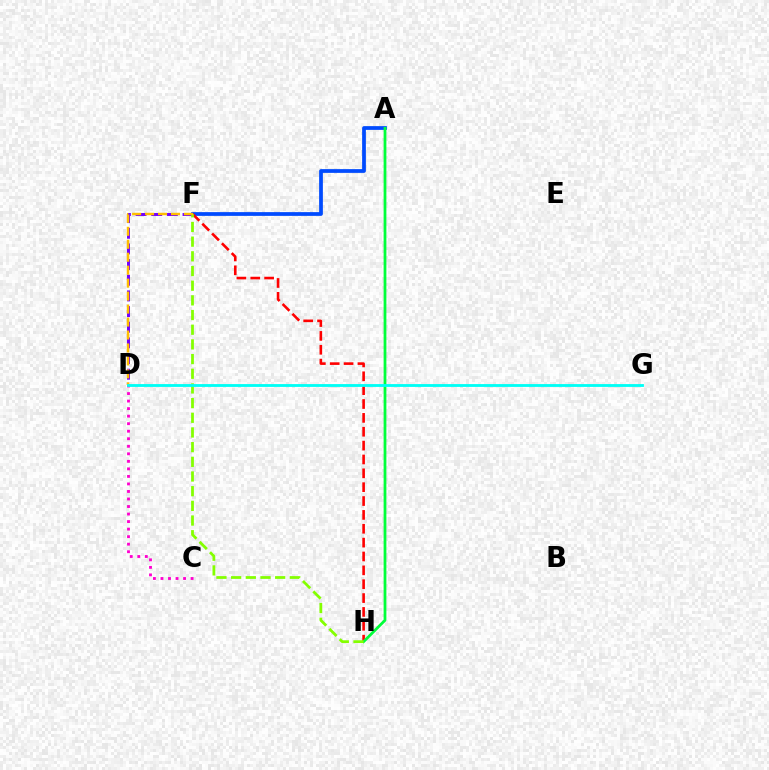{('A', 'F'): [{'color': '#004bff', 'line_style': 'solid', 'thickness': 2.7}], ('C', 'D'): [{'color': '#ff00cf', 'line_style': 'dotted', 'thickness': 2.05}], ('F', 'H'): [{'color': '#ff0000', 'line_style': 'dashed', 'thickness': 1.88}, {'color': '#84ff00', 'line_style': 'dashed', 'thickness': 1.99}], ('D', 'F'): [{'color': '#7200ff', 'line_style': 'dashed', 'thickness': 2.13}, {'color': '#ffbd00', 'line_style': 'dashed', 'thickness': 1.76}], ('A', 'H'): [{'color': '#00ff39', 'line_style': 'solid', 'thickness': 1.99}], ('D', 'G'): [{'color': '#00fff6', 'line_style': 'solid', 'thickness': 2.04}]}